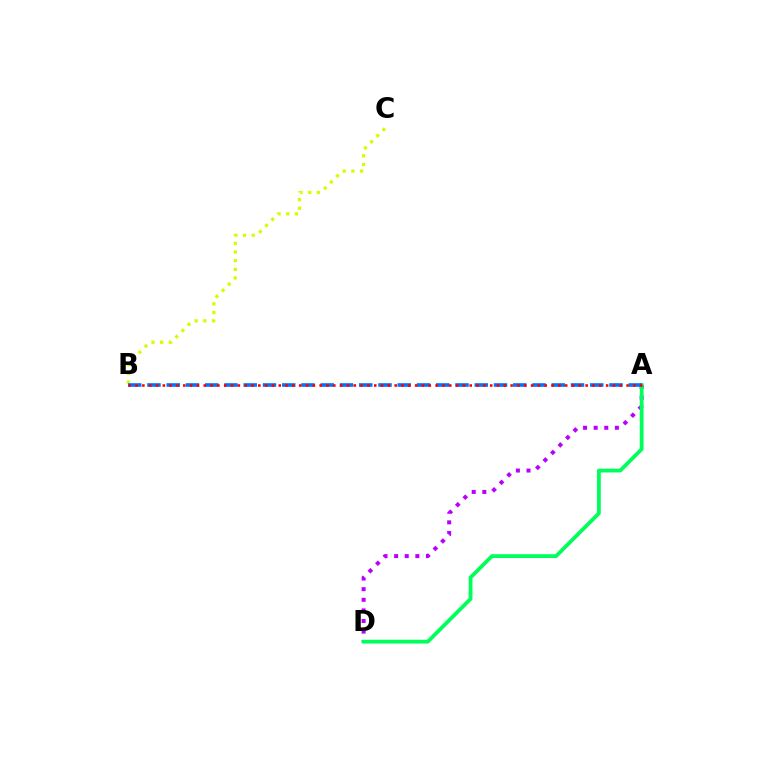{('A', 'D'): [{'color': '#b900ff', 'line_style': 'dotted', 'thickness': 2.88}, {'color': '#00ff5c', 'line_style': 'solid', 'thickness': 2.74}], ('B', 'C'): [{'color': '#d1ff00', 'line_style': 'dotted', 'thickness': 2.36}], ('A', 'B'): [{'color': '#0074ff', 'line_style': 'dashed', 'thickness': 2.62}, {'color': '#ff0000', 'line_style': 'dotted', 'thickness': 1.85}]}